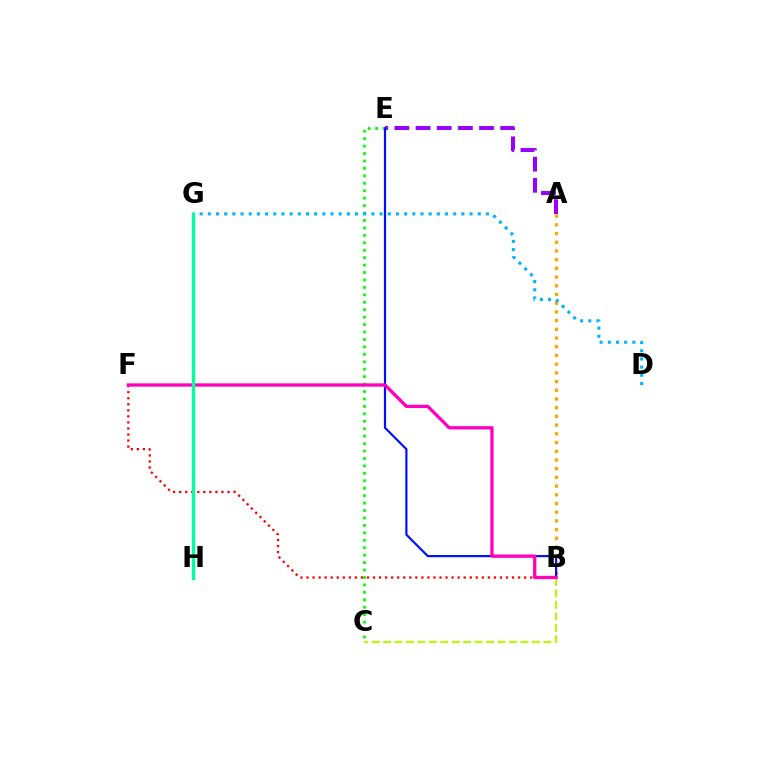{('A', 'B'): [{'color': '#ffa500', 'line_style': 'dotted', 'thickness': 2.37}], ('A', 'E'): [{'color': '#9b00ff', 'line_style': 'dashed', 'thickness': 2.87}], ('B', 'C'): [{'color': '#b3ff00', 'line_style': 'dashed', 'thickness': 1.56}], ('B', 'F'): [{'color': '#ff0000', 'line_style': 'dotted', 'thickness': 1.64}, {'color': '#ff00bd', 'line_style': 'solid', 'thickness': 2.37}], ('C', 'E'): [{'color': '#08ff00', 'line_style': 'dotted', 'thickness': 2.02}], ('B', 'E'): [{'color': '#0010ff', 'line_style': 'solid', 'thickness': 1.57}], ('D', 'G'): [{'color': '#00b5ff', 'line_style': 'dotted', 'thickness': 2.22}], ('G', 'H'): [{'color': '#00ff9d', 'line_style': 'solid', 'thickness': 2.39}]}